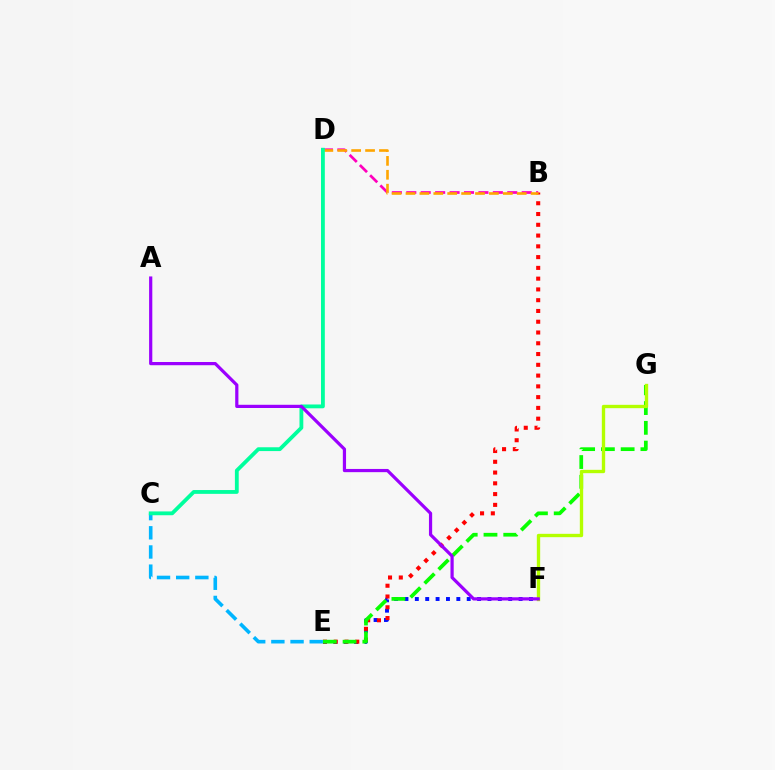{('E', 'F'): [{'color': '#0010ff', 'line_style': 'dotted', 'thickness': 2.82}], ('B', 'E'): [{'color': '#ff0000', 'line_style': 'dotted', 'thickness': 2.93}], ('B', 'D'): [{'color': '#ff00bd', 'line_style': 'dashed', 'thickness': 1.96}, {'color': '#ffa500', 'line_style': 'dashed', 'thickness': 1.89}], ('E', 'G'): [{'color': '#08ff00', 'line_style': 'dashed', 'thickness': 2.68}], ('C', 'E'): [{'color': '#00b5ff', 'line_style': 'dashed', 'thickness': 2.6}], ('F', 'G'): [{'color': '#b3ff00', 'line_style': 'solid', 'thickness': 2.42}], ('C', 'D'): [{'color': '#00ff9d', 'line_style': 'solid', 'thickness': 2.74}], ('A', 'F'): [{'color': '#9b00ff', 'line_style': 'solid', 'thickness': 2.31}]}